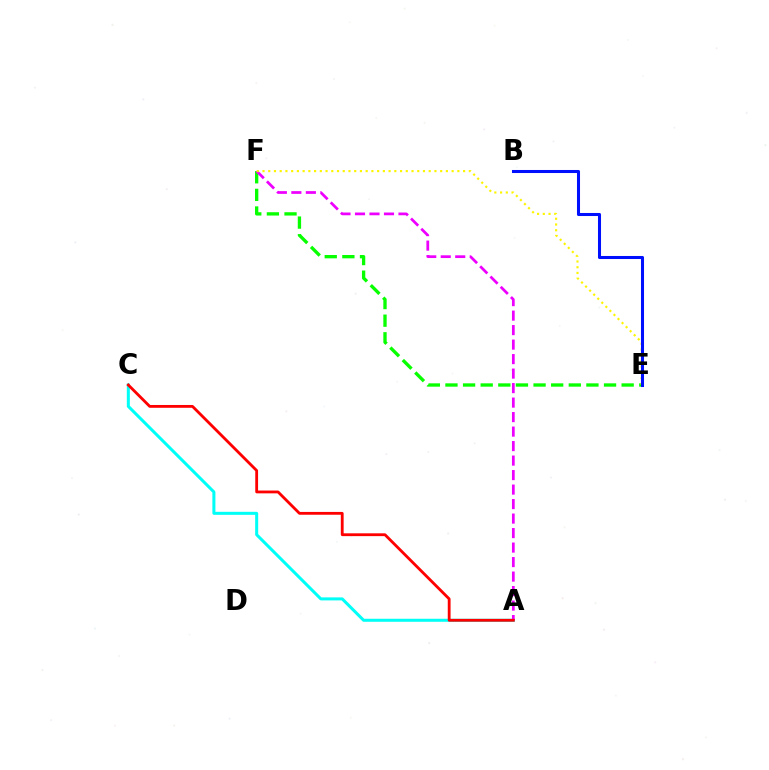{('A', 'C'): [{'color': '#00fff6', 'line_style': 'solid', 'thickness': 2.18}, {'color': '#ff0000', 'line_style': 'solid', 'thickness': 2.03}], ('E', 'F'): [{'color': '#08ff00', 'line_style': 'dashed', 'thickness': 2.39}, {'color': '#fcf500', 'line_style': 'dotted', 'thickness': 1.56}], ('A', 'F'): [{'color': '#ee00ff', 'line_style': 'dashed', 'thickness': 1.97}], ('B', 'E'): [{'color': '#0010ff', 'line_style': 'solid', 'thickness': 2.19}]}